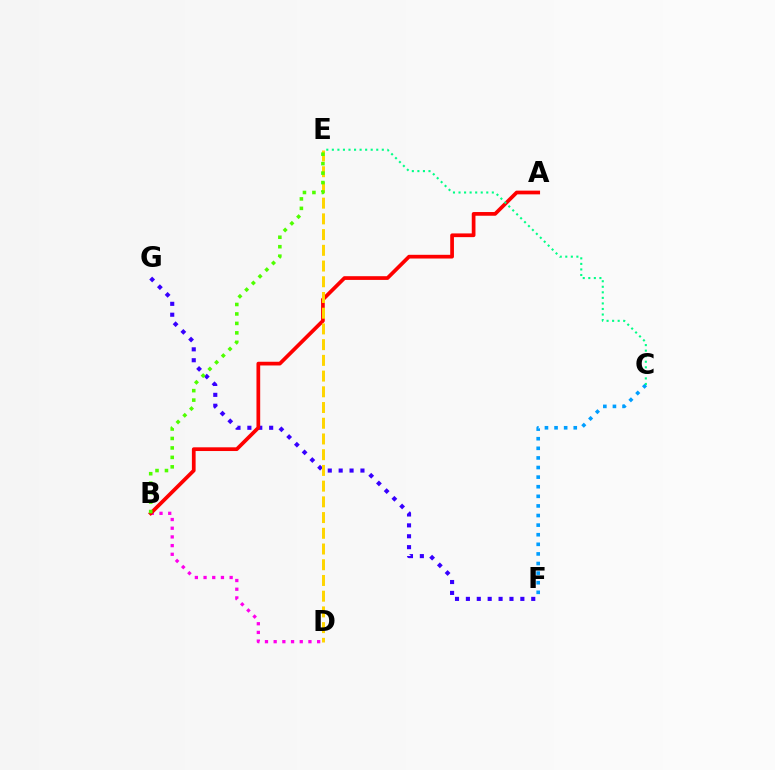{('F', 'G'): [{'color': '#3700ff', 'line_style': 'dotted', 'thickness': 2.96}], ('B', 'D'): [{'color': '#ff00ed', 'line_style': 'dotted', 'thickness': 2.36}], ('A', 'B'): [{'color': '#ff0000', 'line_style': 'solid', 'thickness': 2.68}], ('C', 'F'): [{'color': '#009eff', 'line_style': 'dotted', 'thickness': 2.61}], ('D', 'E'): [{'color': '#ffd500', 'line_style': 'dashed', 'thickness': 2.14}], ('C', 'E'): [{'color': '#00ff86', 'line_style': 'dotted', 'thickness': 1.51}], ('B', 'E'): [{'color': '#4fff00', 'line_style': 'dotted', 'thickness': 2.57}]}